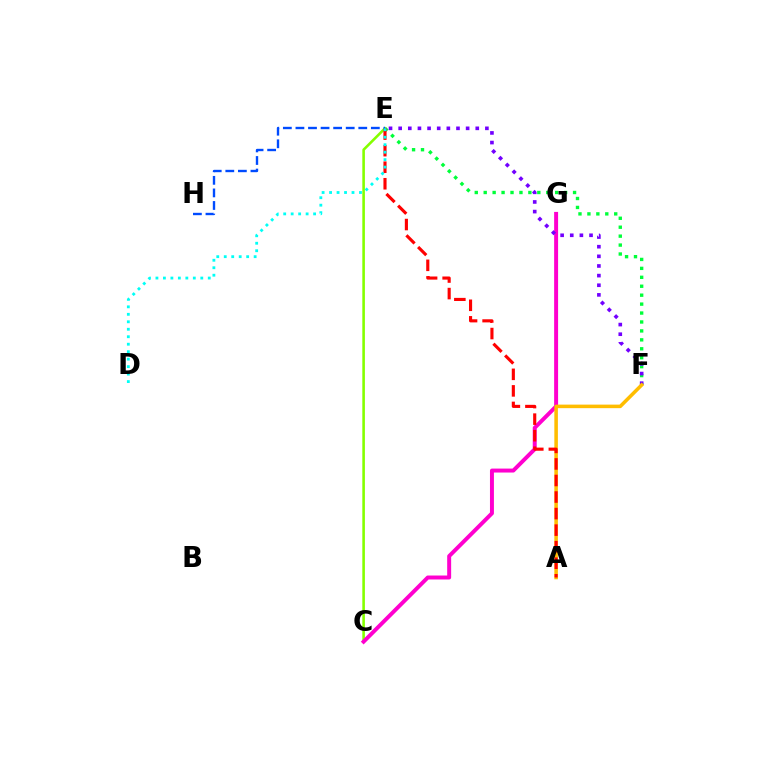{('C', 'E'): [{'color': '#84ff00', 'line_style': 'solid', 'thickness': 1.86}], ('C', 'G'): [{'color': '#ff00cf', 'line_style': 'solid', 'thickness': 2.85}], ('E', 'F'): [{'color': '#00ff39', 'line_style': 'dotted', 'thickness': 2.43}, {'color': '#7200ff', 'line_style': 'dotted', 'thickness': 2.62}], ('A', 'F'): [{'color': '#ffbd00', 'line_style': 'solid', 'thickness': 2.55}], ('A', 'E'): [{'color': '#ff0000', 'line_style': 'dashed', 'thickness': 2.25}], ('E', 'H'): [{'color': '#004bff', 'line_style': 'dashed', 'thickness': 1.71}], ('D', 'E'): [{'color': '#00fff6', 'line_style': 'dotted', 'thickness': 2.03}]}